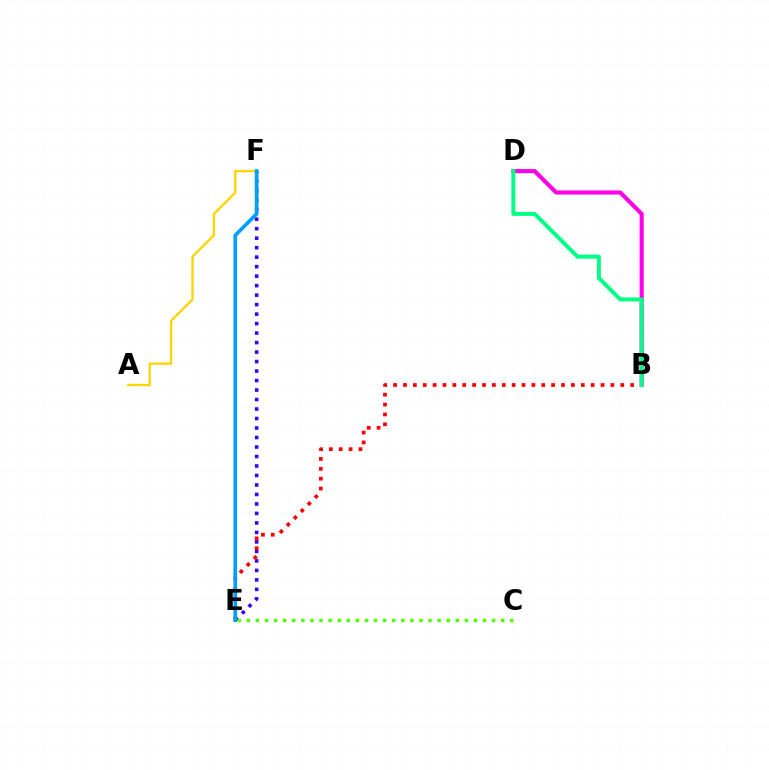{('E', 'F'): [{'color': '#3700ff', 'line_style': 'dotted', 'thickness': 2.58}, {'color': '#009eff', 'line_style': 'solid', 'thickness': 2.66}], ('B', 'E'): [{'color': '#ff0000', 'line_style': 'dotted', 'thickness': 2.68}], ('B', 'D'): [{'color': '#ff00ed', 'line_style': 'solid', 'thickness': 2.96}, {'color': '#00ff86', 'line_style': 'solid', 'thickness': 2.86}], ('A', 'F'): [{'color': '#ffd500', 'line_style': 'solid', 'thickness': 1.69}], ('C', 'E'): [{'color': '#4fff00', 'line_style': 'dotted', 'thickness': 2.47}]}